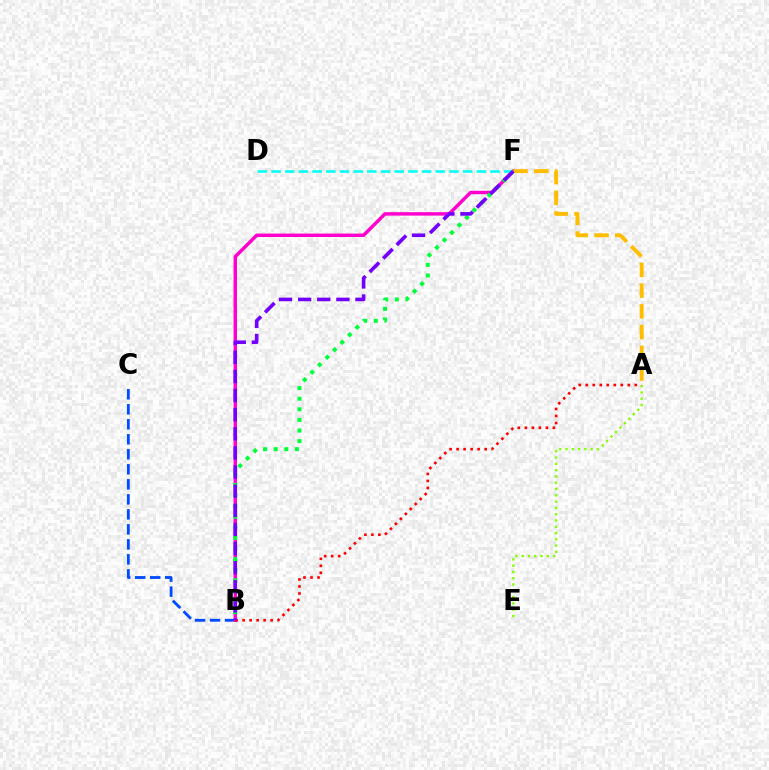{('B', 'C'): [{'color': '#004bff', 'line_style': 'dashed', 'thickness': 2.04}], ('A', 'E'): [{'color': '#84ff00', 'line_style': 'dotted', 'thickness': 1.71}], ('B', 'F'): [{'color': '#ff00cf', 'line_style': 'solid', 'thickness': 2.47}, {'color': '#00ff39', 'line_style': 'dotted', 'thickness': 2.88}, {'color': '#7200ff', 'line_style': 'dashed', 'thickness': 2.6}], ('A', 'B'): [{'color': '#ff0000', 'line_style': 'dotted', 'thickness': 1.9}], ('D', 'F'): [{'color': '#00fff6', 'line_style': 'dashed', 'thickness': 1.86}], ('A', 'F'): [{'color': '#ffbd00', 'line_style': 'dashed', 'thickness': 2.82}]}